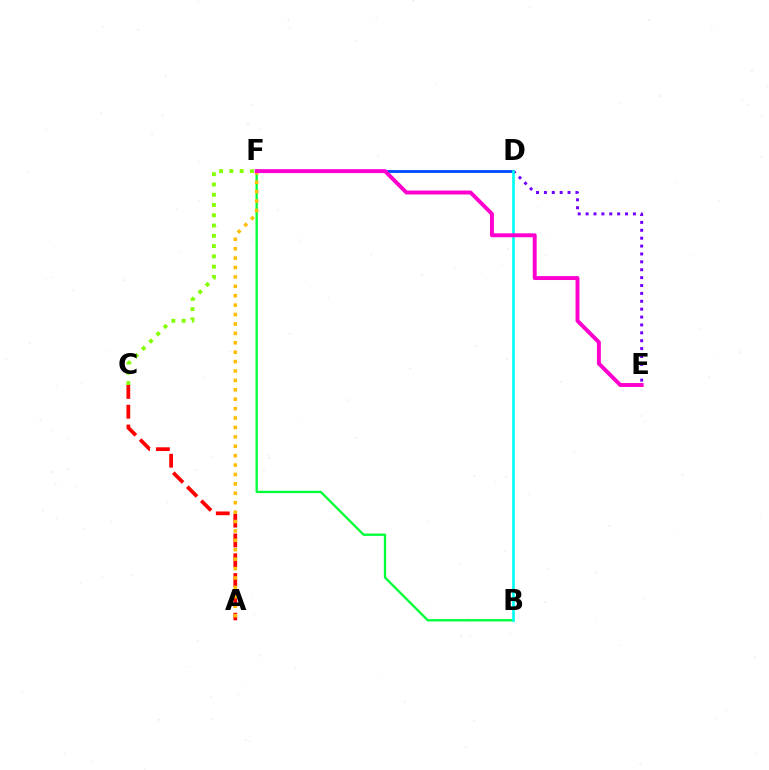{('D', 'F'): [{'color': '#004bff', 'line_style': 'solid', 'thickness': 2.03}], ('D', 'E'): [{'color': '#7200ff', 'line_style': 'dotted', 'thickness': 2.14}], ('B', 'F'): [{'color': '#00ff39', 'line_style': 'solid', 'thickness': 1.67}], ('C', 'F'): [{'color': '#84ff00', 'line_style': 'dotted', 'thickness': 2.79}], ('A', 'C'): [{'color': '#ff0000', 'line_style': 'dashed', 'thickness': 2.69}], ('B', 'D'): [{'color': '#00fff6', 'line_style': 'solid', 'thickness': 1.91}], ('A', 'F'): [{'color': '#ffbd00', 'line_style': 'dotted', 'thickness': 2.56}], ('E', 'F'): [{'color': '#ff00cf', 'line_style': 'solid', 'thickness': 2.83}]}